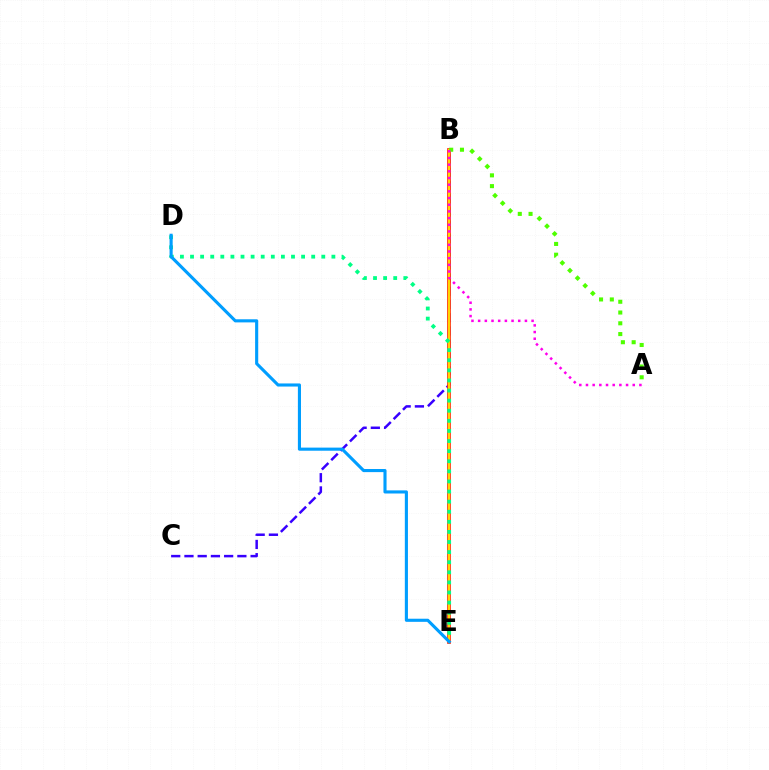{('B', 'C'): [{'color': '#3700ff', 'line_style': 'dashed', 'thickness': 1.8}], ('B', 'E'): [{'color': '#ff0000', 'line_style': 'solid', 'thickness': 2.6}, {'color': '#ffd500', 'line_style': 'solid', 'thickness': 1.74}], ('A', 'B'): [{'color': '#4fff00', 'line_style': 'dotted', 'thickness': 2.93}, {'color': '#ff00ed', 'line_style': 'dotted', 'thickness': 1.81}], ('D', 'E'): [{'color': '#00ff86', 'line_style': 'dotted', 'thickness': 2.74}, {'color': '#009eff', 'line_style': 'solid', 'thickness': 2.24}]}